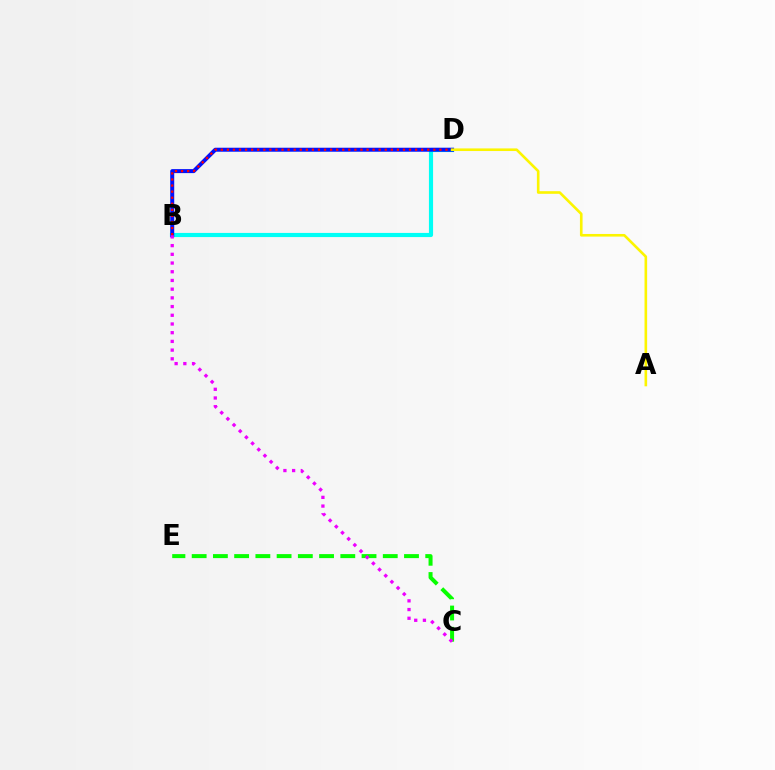{('B', 'D'): [{'color': '#00fff6', 'line_style': 'solid', 'thickness': 2.98}, {'color': '#0010ff', 'line_style': 'solid', 'thickness': 2.87}, {'color': '#ff0000', 'line_style': 'dotted', 'thickness': 1.65}], ('C', 'E'): [{'color': '#08ff00', 'line_style': 'dashed', 'thickness': 2.88}], ('A', 'D'): [{'color': '#fcf500', 'line_style': 'solid', 'thickness': 1.89}], ('B', 'C'): [{'color': '#ee00ff', 'line_style': 'dotted', 'thickness': 2.37}]}